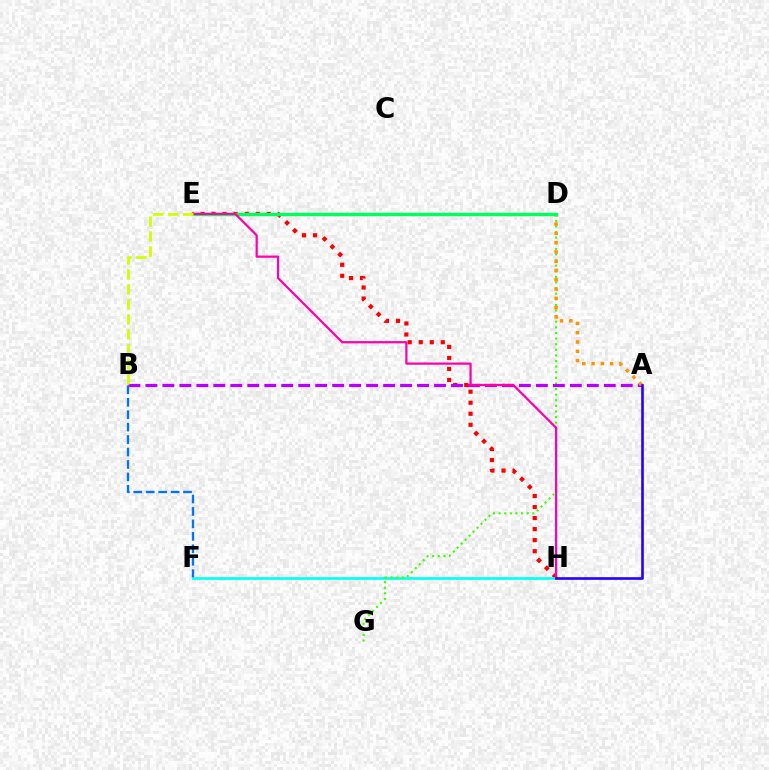{('B', 'F'): [{'color': '#0074ff', 'line_style': 'dashed', 'thickness': 1.69}], ('E', 'H'): [{'color': '#ff0000', 'line_style': 'dotted', 'thickness': 3.0}, {'color': '#ff00ac', 'line_style': 'solid', 'thickness': 1.61}], ('F', 'H'): [{'color': '#00fff6', 'line_style': 'solid', 'thickness': 1.92}], ('D', 'G'): [{'color': '#3dff00', 'line_style': 'dotted', 'thickness': 1.52}], ('A', 'B'): [{'color': '#b900ff', 'line_style': 'dashed', 'thickness': 2.31}], ('A', 'D'): [{'color': '#ff9400', 'line_style': 'dotted', 'thickness': 2.52}], ('D', 'E'): [{'color': '#00ff5c', 'line_style': 'solid', 'thickness': 2.41}], ('A', 'H'): [{'color': '#2500ff', 'line_style': 'solid', 'thickness': 1.88}], ('B', 'E'): [{'color': '#d1ff00', 'line_style': 'dashed', 'thickness': 2.03}]}